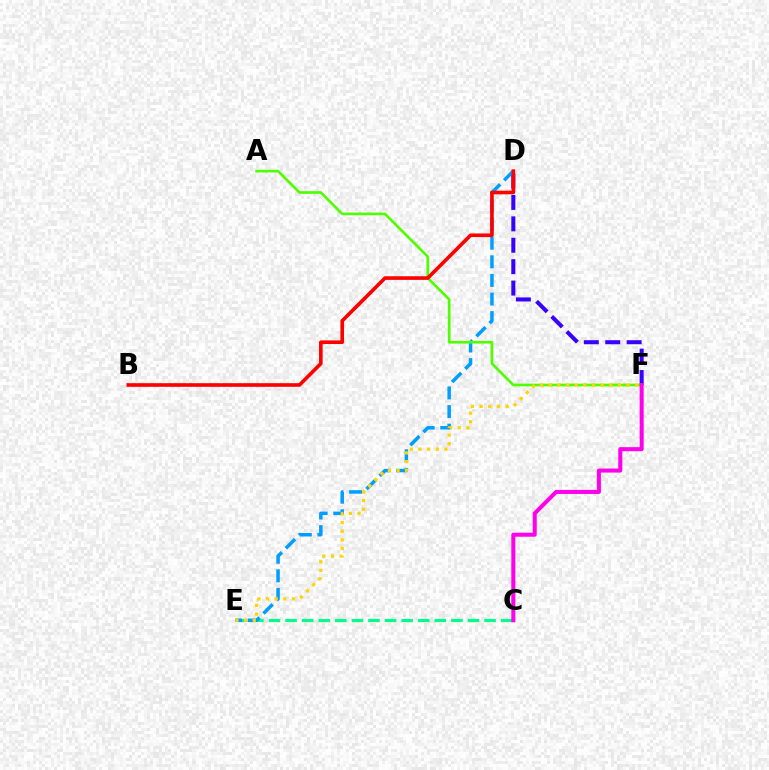{('D', 'F'): [{'color': '#3700ff', 'line_style': 'dashed', 'thickness': 2.91}], ('C', 'E'): [{'color': '#00ff86', 'line_style': 'dashed', 'thickness': 2.25}], ('D', 'E'): [{'color': '#009eff', 'line_style': 'dashed', 'thickness': 2.53}], ('A', 'F'): [{'color': '#4fff00', 'line_style': 'solid', 'thickness': 1.92}], ('E', 'F'): [{'color': '#ffd500', 'line_style': 'dotted', 'thickness': 2.35}], ('C', 'F'): [{'color': '#ff00ed', 'line_style': 'solid', 'thickness': 2.91}], ('B', 'D'): [{'color': '#ff0000', 'line_style': 'solid', 'thickness': 2.61}]}